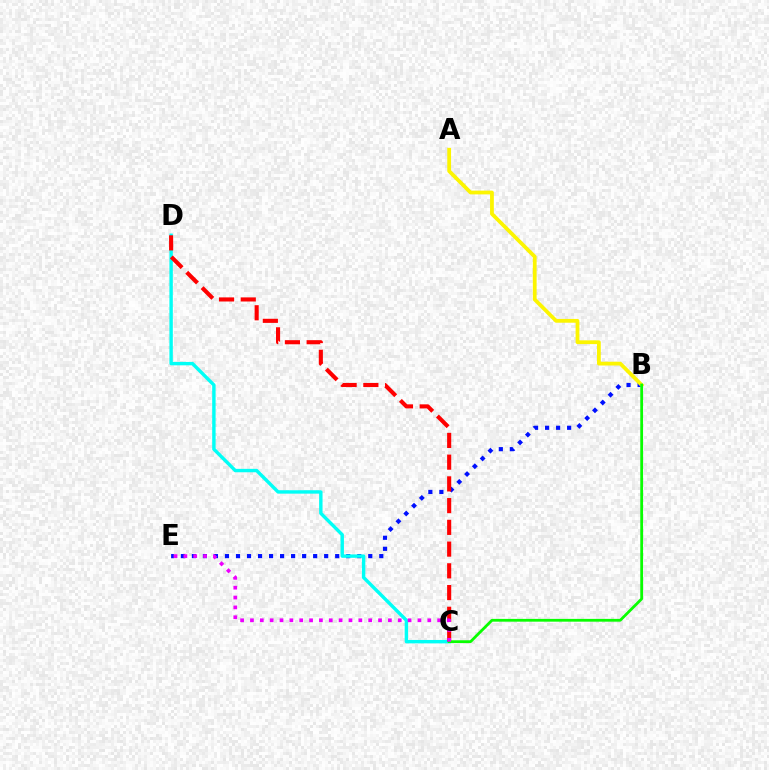{('B', 'E'): [{'color': '#0010ff', 'line_style': 'dotted', 'thickness': 2.99}], ('C', 'D'): [{'color': '#00fff6', 'line_style': 'solid', 'thickness': 2.46}, {'color': '#ff0000', 'line_style': 'dashed', 'thickness': 2.95}], ('A', 'B'): [{'color': '#fcf500', 'line_style': 'solid', 'thickness': 2.72}], ('B', 'C'): [{'color': '#08ff00', 'line_style': 'solid', 'thickness': 2.0}], ('C', 'E'): [{'color': '#ee00ff', 'line_style': 'dotted', 'thickness': 2.68}]}